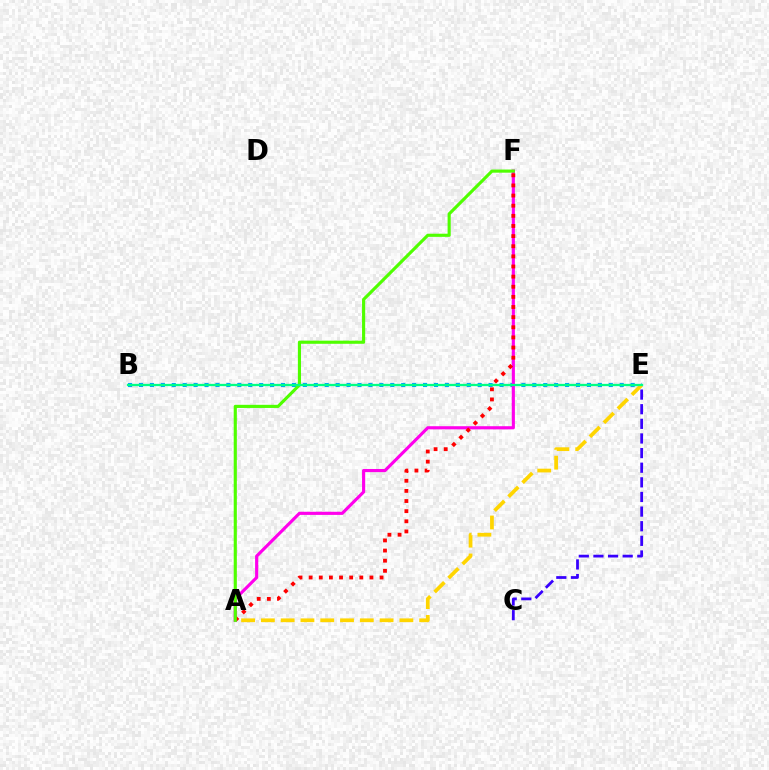{('B', 'E'): [{'color': '#009eff', 'line_style': 'dotted', 'thickness': 2.97}, {'color': '#00ff86', 'line_style': 'solid', 'thickness': 1.65}], ('A', 'E'): [{'color': '#ffd500', 'line_style': 'dashed', 'thickness': 2.69}], ('A', 'F'): [{'color': '#ff00ed', 'line_style': 'solid', 'thickness': 2.26}, {'color': '#ff0000', 'line_style': 'dotted', 'thickness': 2.75}, {'color': '#4fff00', 'line_style': 'solid', 'thickness': 2.26}], ('C', 'E'): [{'color': '#3700ff', 'line_style': 'dashed', 'thickness': 1.99}]}